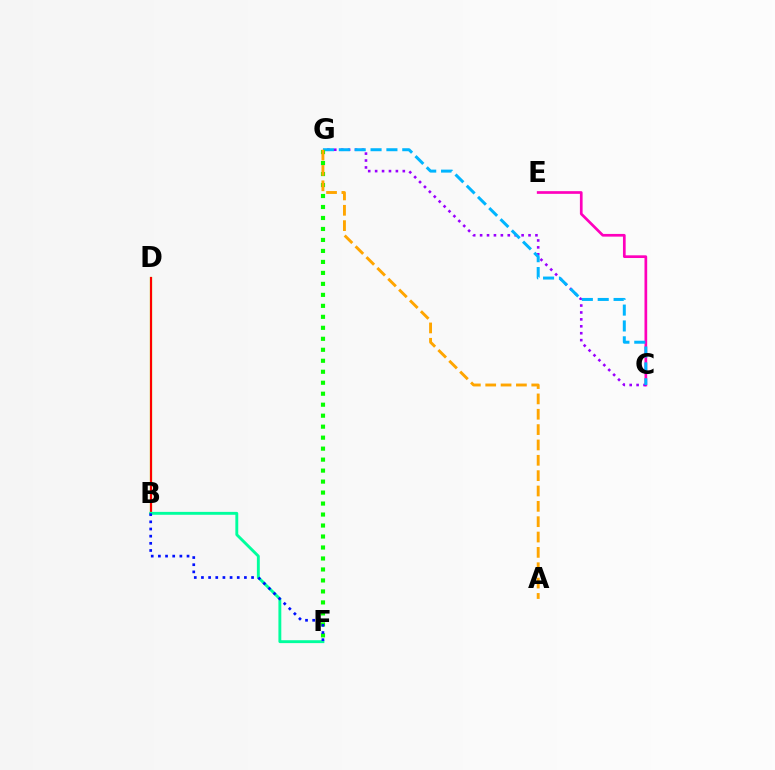{('C', 'E'): [{'color': '#ff00bd', 'line_style': 'solid', 'thickness': 1.94}], ('B', 'D'): [{'color': '#b3ff00', 'line_style': 'solid', 'thickness': 1.64}, {'color': '#ff0000', 'line_style': 'solid', 'thickness': 1.53}], ('C', 'G'): [{'color': '#9b00ff', 'line_style': 'dotted', 'thickness': 1.88}, {'color': '#00b5ff', 'line_style': 'dashed', 'thickness': 2.16}], ('B', 'F'): [{'color': '#00ff9d', 'line_style': 'solid', 'thickness': 2.08}, {'color': '#0010ff', 'line_style': 'dotted', 'thickness': 1.95}], ('F', 'G'): [{'color': '#08ff00', 'line_style': 'dotted', 'thickness': 2.98}], ('A', 'G'): [{'color': '#ffa500', 'line_style': 'dashed', 'thickness': 2.08}]}